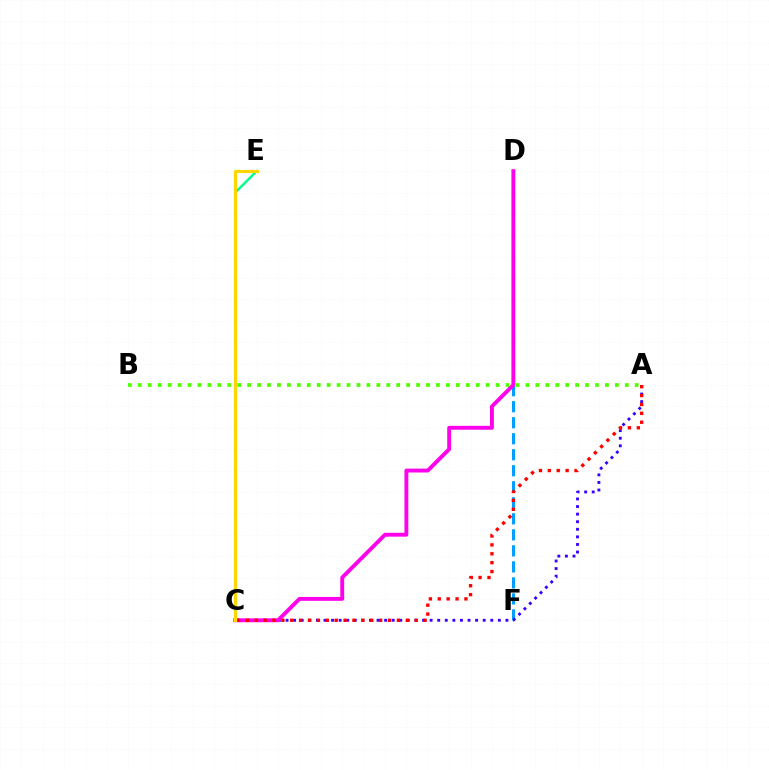{('A', 'B'): [{'color': '#4fff00', 'line_style': 'dotted', 'thickness': 2.7}], ('D', 'F'): [{'color': '#009eff', 'line_style': 'dashed', 'thickness': 2.18}], ('A', 'C'): [{'color': '#3700ff', 'line_style': 'dotted', 'thickness': 2.06}, {'color': '#ff0000', 'line_style': 'dotted', 'thickness': 2.42}], ('C', 'E'): [{'color': '#00ff86', 'line_style': 'solid', 'thickness': 1.75}, {'color': '#ffd500', 'line_style': 'solid', 'thickness': 2.28}], ('C', 'D'): [{'color': '#ff00ed', 'line_style': 'solid', 'thickness': 2.79}]}